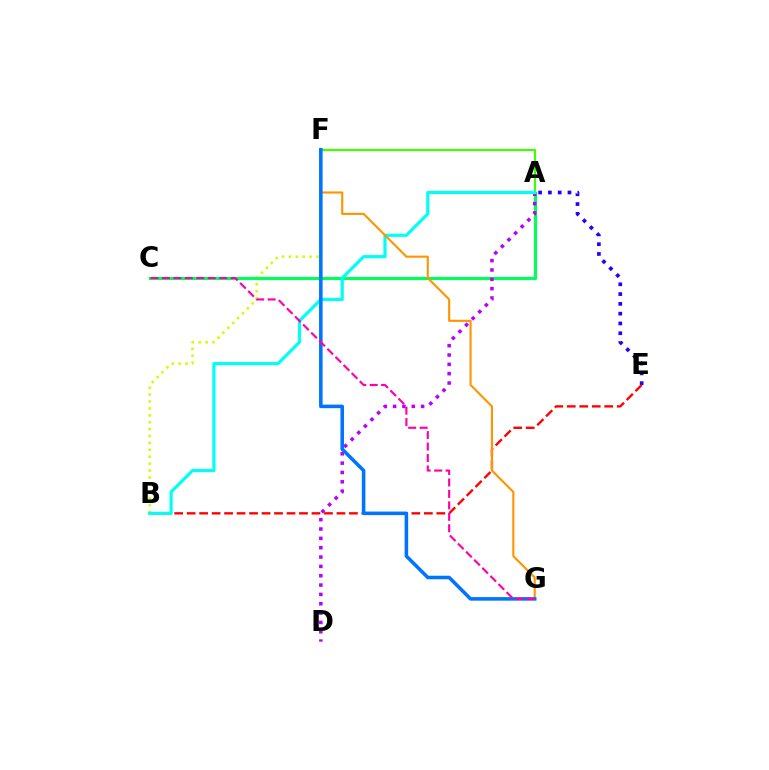{('A', 'E'): [{'color': '#2500ff', 'line_style': 'dotted', 'thickness': 2.66}], ('A', 'F'): [{'color': '#3dff00', 'line_style': 'solid', 'thickness': 1.55}], ('B', 'F'): [{'color': '#d1ff00', 'line_style': 'dotted', 'thickness': 1.88}], ('B', 'E'): [{'color': '#ff0000', 'line_style': 'dashed', 'thickness': 1.7}], ('A', 'C'): [{'color': '#00ff5c', 'line_style': 'solid', 'thickness': 2.28}], ('A', 'D'): [{'color': '#b900ff', 'line_style': 'dotted', 'thickness': 2.54}], ('A', 'B'): [{'color': '#00fff6', 'line_style': 'solid', 'thickness': 2.29}], ('F', 'G'): [{'color': '#ff9400', 'line_style': 'solid', 'thickness': 1.52}, {'color': '#0074ff', 'line_style': 'solid', 'thickness': 2.56}], ('C', 'G'): [{'color': '#ff00ac', 'line_style': 'dashed', 'thickness': 1.56}]}